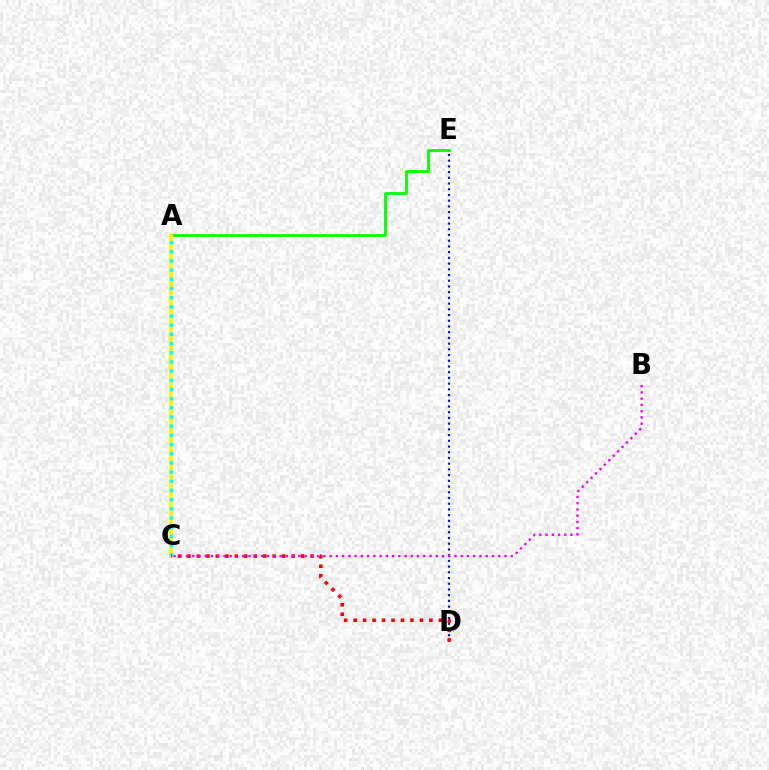{('D', 'E'): [{'color': '#0010ff', 'line_style': 'dotted', 'thickness': 1.55}], ('A', 'E'): [{'color': '#08ff00', 'line_style': 'solid', 'thickness': 2.04}], ('A', 'C'): [{'color': '#fcf500', 'line_style': 'solid', 'thickness': 2.63}, {'color': '#00fff6', 'line_style': 'dotted', 'thickness': 2.49}], ('C', 'D'): [{'color': '#ff0000', 'line_style': 'dotted', 'thickness': 2.57}], ('B', 'C'): [{'color': '#ee00ff', 'line_style': 'dotted', 'thickness': 1.7}]}